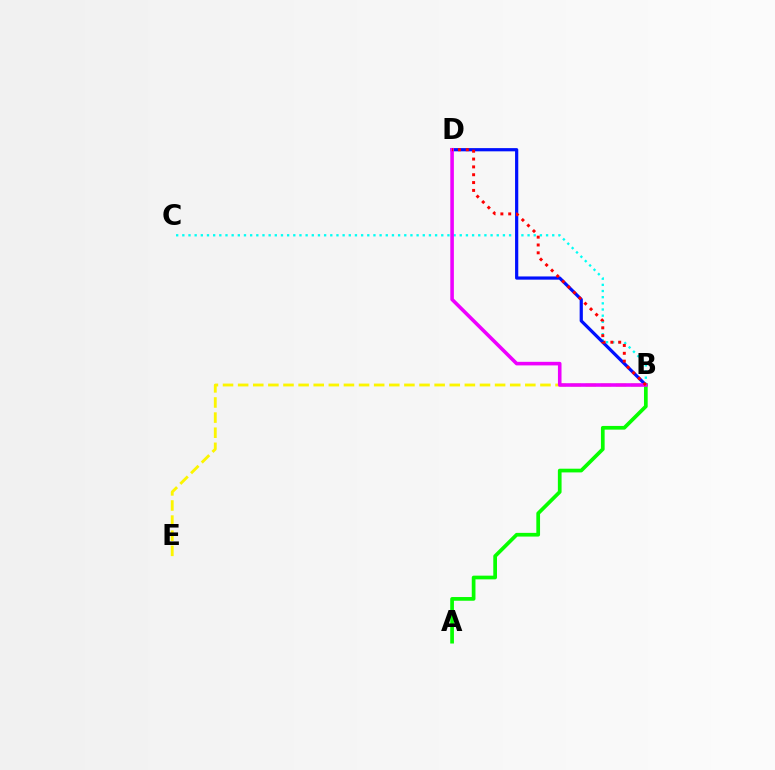{('B', 'C'): [{'color': '#00fff6', 'line_style': 'dotted', 'thickness': 1.68}], ('B', 'D'): [{'color': '#0010ff', 'line_style': 'solid', 'thickness': 2.31}, {'color': '#ee00ff', 'line_style': 'solid', 'thickness': 2.57}, {'color': '#ff0000', 'line_style': 'dotted', 'thickness': 2.13}], ('B', 'E'): [{'color': '#fcf500', 'line_style': 'dashed', 'thickness': 2.05}], ('A', 'B'): [{'color': '#08ff00', 'line_style': 'solid', 'thickness': 2.67}]}